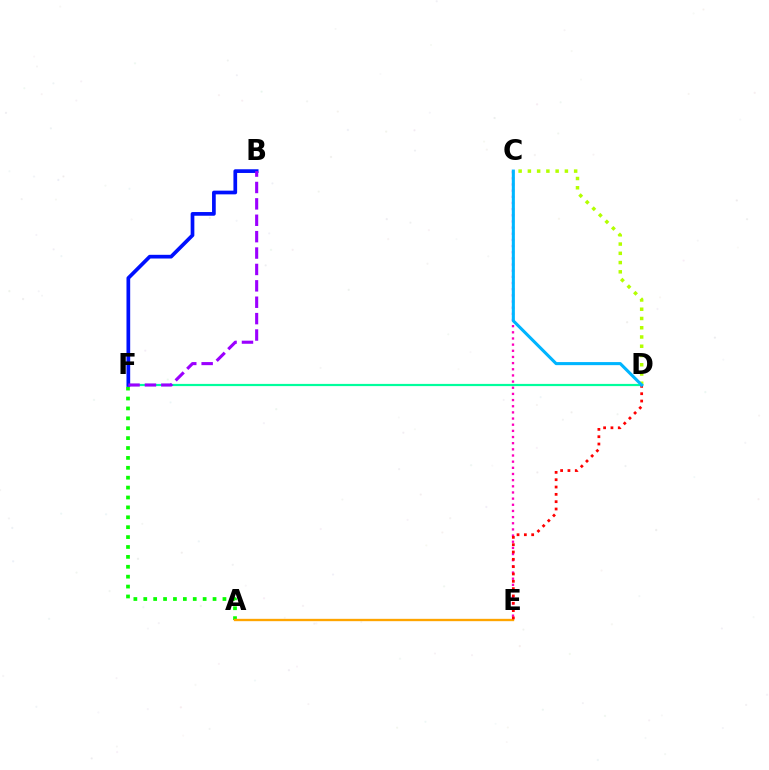{('C', 'D'): [{'color': '#b3ff00', 'line_style': 'dotted', 'thickness': 2.51}, {'color': '#00b5ff', 'line_style': 'solid', 'thickness': 2.21}], ('A', 'F'): [{'color': '#08ff00', 'line_style': 'dotted', 'thickness': 2.69}], ('A', 'E'): [{'color': '#ffa500', 'line_style': 'solid', 'thickness': 1.69}], ('C', 'E'): [{'color': '#ff00bd', 'line_style': 'dotted', 'thickness': 1.67}], ('D', 'F'): [{'color': '#00ff9d', 'line_style': 'solid', 'thickness': 1.58}], ('B', 'F'): [{'color': '#0010ff', 'line_style': 'solid', 'thickness': 2.66}, {'color': '#9b00ff', 'line_style': 'dashed', 'thickness': 2.23}], ('D', 'E'): [{'color': '#ff0000', 'line_style': 'dotted', 'thickness': 1.99}]}